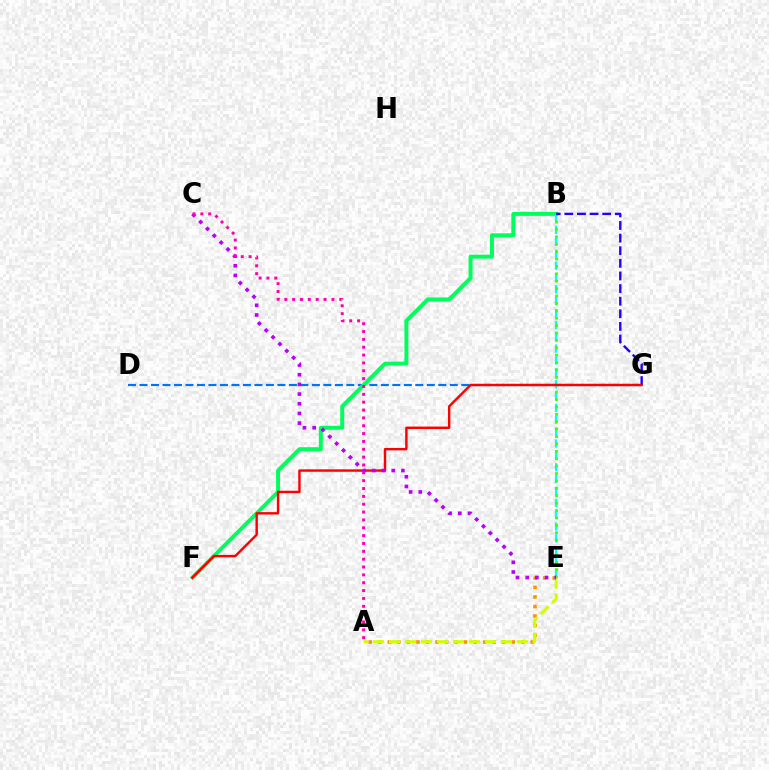{('D', 'G'): [{'color': '#0074ff', 'line_style': 'dashed', 'thickness': 1.56}], ('B', 'F'): [{'color': '#00ff5c', 'line_style': 'solid', 'thickness': 2.85}], ('A', 'E'): [{'color': '#ff9400', 'line_style': 'dotted', 'thickness': 2.59}, {'color': '#d1ff00', 'line_style': 'dashed', 'thickness': 2.17}], ('B', 'E'): [{'color': '#00fff6', 'line_style': 'dashed', 'thickness': 1.61}, {'color': '#3dff00', 'line_style': 'dotted', 'thickness': 2.01}], ('B', 'G'): [{'color': '#2500ff', 'line_style': 'dashed', 'thickness': 1.71}], ('F', 'G'): [{'color': '#ff0000', 'line_style': 'solid', 'thickness': 1.74}], ('C', 'E'): [{'color': '#b900ff', 'line_style': 'dotted', 'thickness': 2.63}], ('A', 'C'): [{'color': '#ff00ac', 'line_style': 'dotted', 'thickness': 2.13}]}